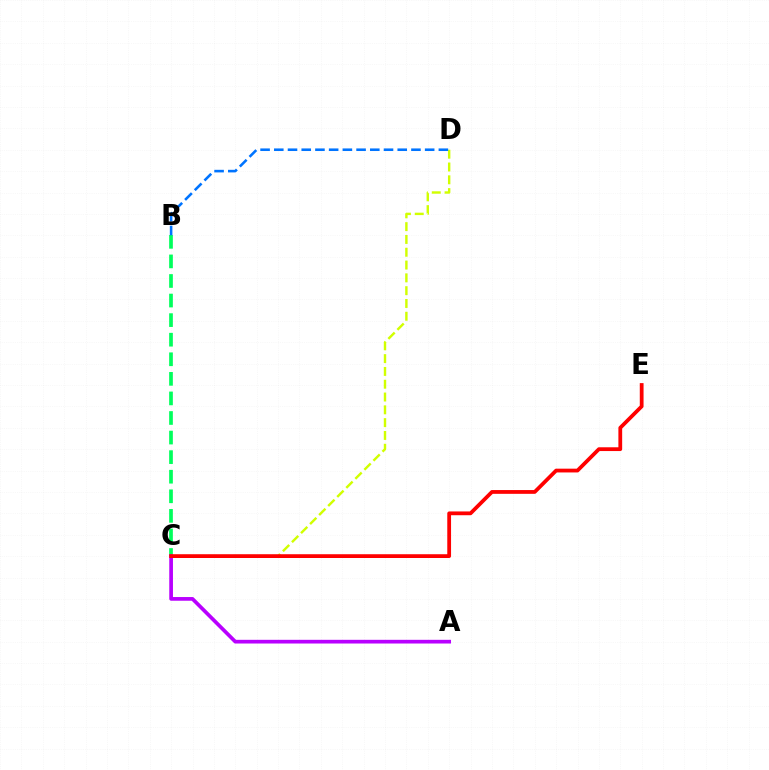{('B', 'C'): [{'color': '#00ff5c', 'line_style': 'dashed', 'thickness': 2.66}], ('C', 'D'): [{'color': '#d1ff00', 'line_style': 'dashed', 'thickness': 1.74}], ('A', 'C'): [{'color': '#b900ff', 'line_style': 'solid', 'thickness': 2.66}], ('B', 'D'): [{'color': '#0074ff', 'line_style': 'dashed', 'thickness': 1.86}], ('C', 'E'): [{'color': '#ff0000', 'line_style': 'solid', 'thickness': 2.72}]}